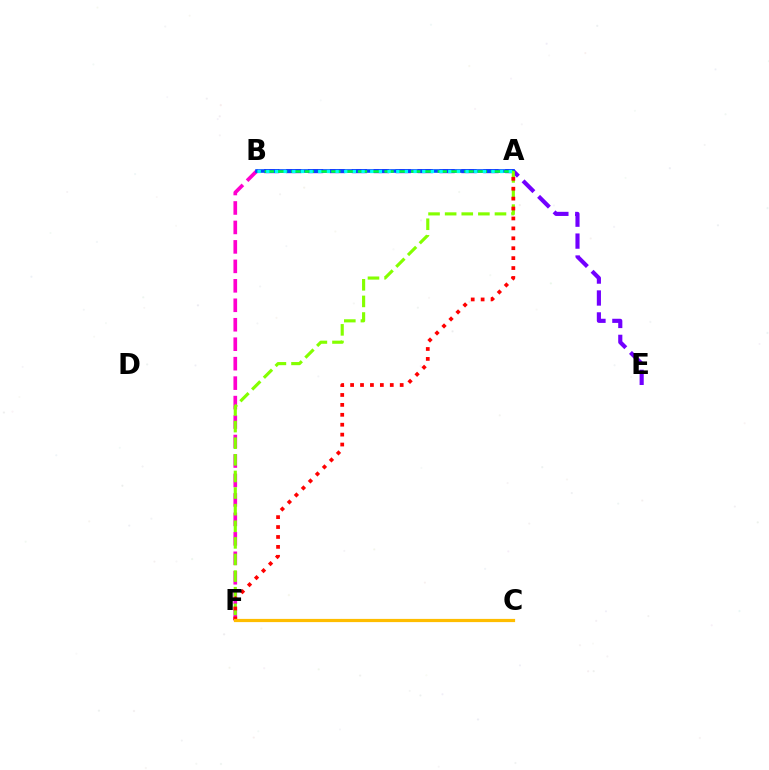{('B', 'F'): [{'color': '#ff00cf', 'line_style': 'dashed', 'thickness': 2.64}], ('B', 'E'): [{'color': '#7200ff', 'line_style': 'dashed', 'thickness': 2.98}], ('A', 'B'): [{'color': '#004bff', 'line_style': 'solid', 'thickness': 2.6}, {'color': '#00ff39', 'line_style': 'dashed', 'thickness': 1.81}, {'color': '#00fff6', 'line_style': 'dotted', 'thickness': 2.35}], ('A', 'F'): [{'color': '#84ff00', 'line_style': 'dashed', 'thickness': 2.26}, {'color': '#ff0000', 'line_style': 'dotted', 'thickness': 2.69}], ('C', 'F'): [{'color': '#ffbd00', 'line_style': 'solid', 'thickness': 2.31}]}